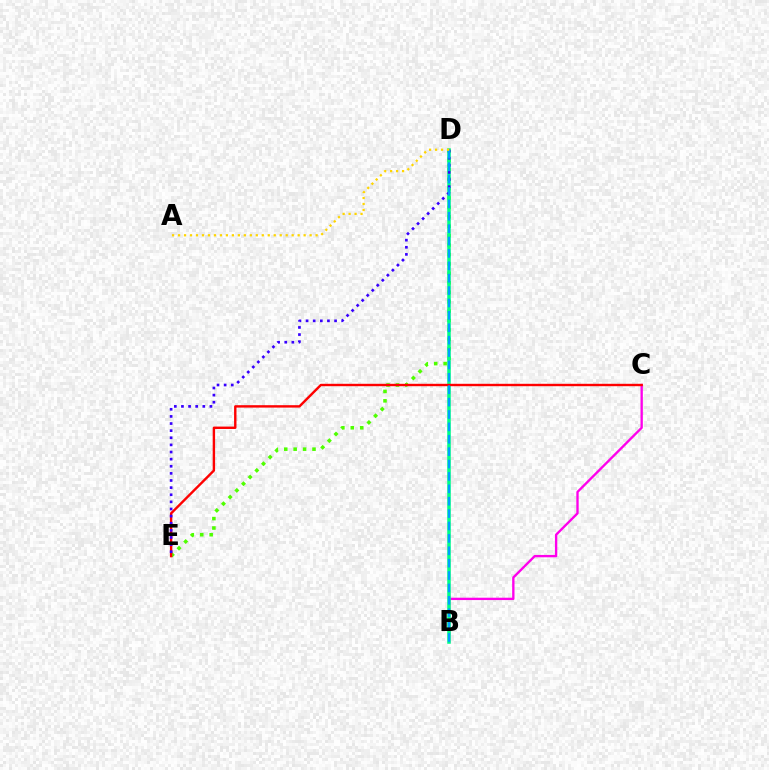{('B', 'C'): [{'color': '#ff00ed', 'line_style': 'solid', 'thickness': 1.69}], ('D', 'E'): [{'color': '#4fff00', 'line_style': 'dotted', 'thickness': 2.56}, {'color': '#3700ff', 'line_style': 'dotted', 'thickness': 1.93}], ('B', 'D'): [{'color': '#00ff86', 'line_style': 'solid', 'thickness': 2.54}, {'color': '#009eff', 'line_style': 'dashed', 'thickness': 1.68}], ('C', 'E'): [{'color': '#ff0000', 'line_style': 'solid', 'thickness': 1.73}], ('A', 'D'): [{'color': '#ffd500', 'line_style': 'dotted', 'thickness': 1.62}]}